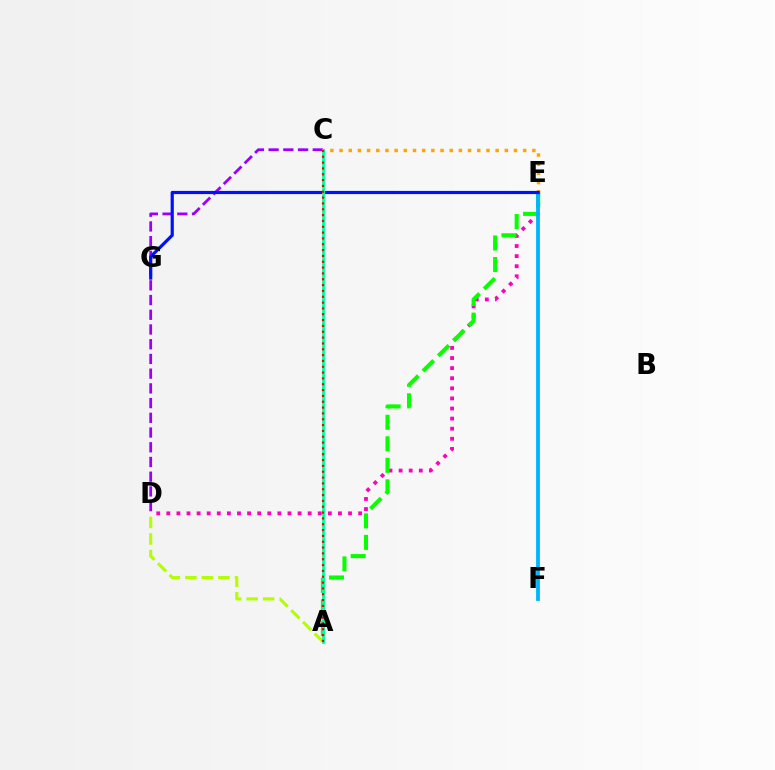{('D', 'E'): [{'color': '#ff00bd', 'line_style': 'dotted', 'thickness': 2.74}], ('A', 'E'): [{'color': '#08ff00', 'line_style': 'dashed', 'thickness': 2.92}], ('C', 'D'): [{'color': '#9b00ff', 'line_style': 'dashed', 'thickness': 2.0}], ('A', 'D'): [{'color': '#b3ff00', 'line_style': 'dashed', 'thickness': 2.25}], ('E', 'F'): [{'color': '#00b5ff', 'line_style': 'solid', 'thickness': 2.74}], ('C', 'E'): [{'color': '#ffa500', 'line_style': 'dotted', 'thickness': 2.49}], ('E', 'G'): [{'color': '#0010ff', 'line_style': 'solid', 'thickness': 2.29}], ('A', 'C'): [{'color': '#00ff9d', 'line_style': 'solid', 'thickness': 2.06}, {'color': '#ff0000', 'line_style': 'dotted', 'thickness': 1.58}]}